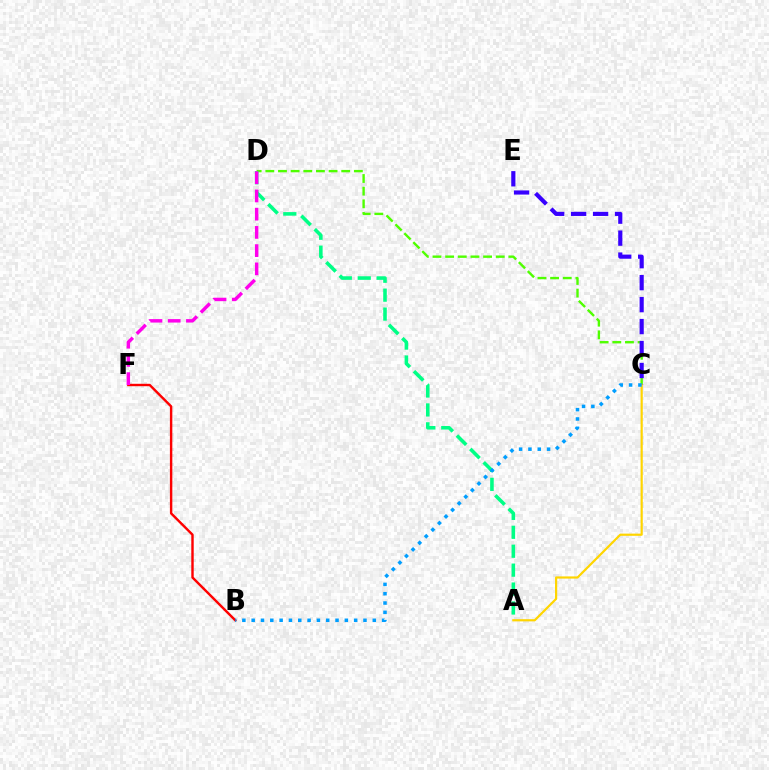{('C', 'D'): [{'color': '#4fff00', 'line_style': 'dashed', 'thickness': 1.72}], ('A', 'D'): [{'color': '#00ff86', 'line_style': 'dashed', 'thickness': 2.57}], ('B', 'F'): [{'color': '#ff0000', 'line_style': 'solid', 'thickness': 1.74}], ('A', 'C'): [{'color': '#ffd500', 'line_style': 'solid', 'thickness': 1.58}], ('D', 'F'): [{'color': '#ff00ed', 'line_style': 'dashed', 'thickness': 2.48}], ('C', 'E'): [{'color': '#3700ff', 'line_style': 'dashed', 'thickness': 2.98}], ('B', 'C'): [{'color': '#009eff', 'line_style': 'dotted', 'thickness': 2.53}]}